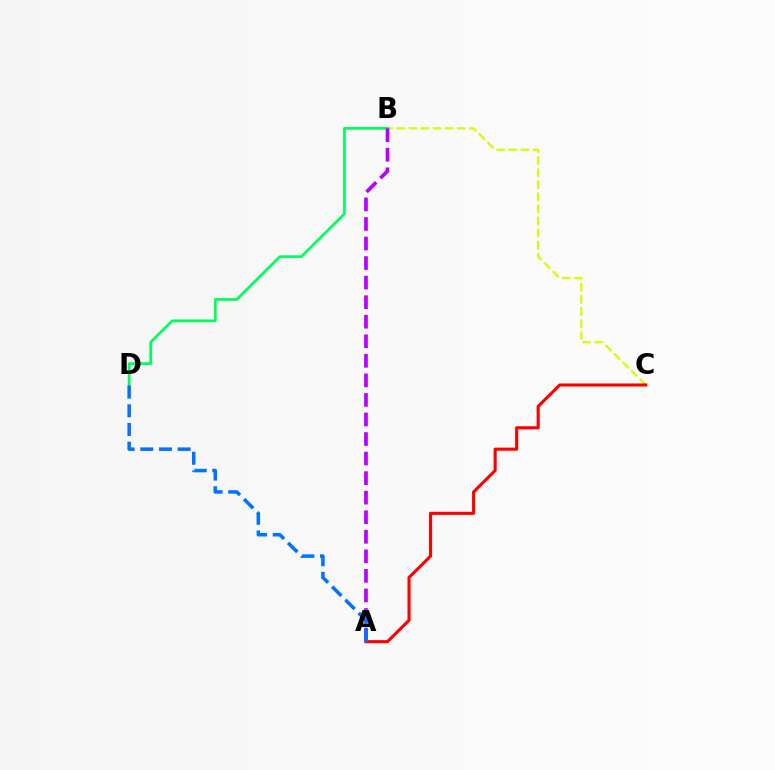{('B', 'C'): [{'color': '#d1ff00', 'line_style': 'dashed', 'thickness': 1.64}], ('B', 'D'): [{'color': '#00ff5c', 'line_style': 'solid', 'thickness': 1.97}], ('A', 'B'): [{'color': '#b900ff', 'line_style': 'dashed', 'thickness': 2.66}], ('A', 'C'): [{'color': '#ff0000', 'line_style': 'solid', 'thickness': 2.23}], ('A', 'D'): [{'color': '#0074ff', 'line_style': 'dashed', 'thickness': 2.54}]}